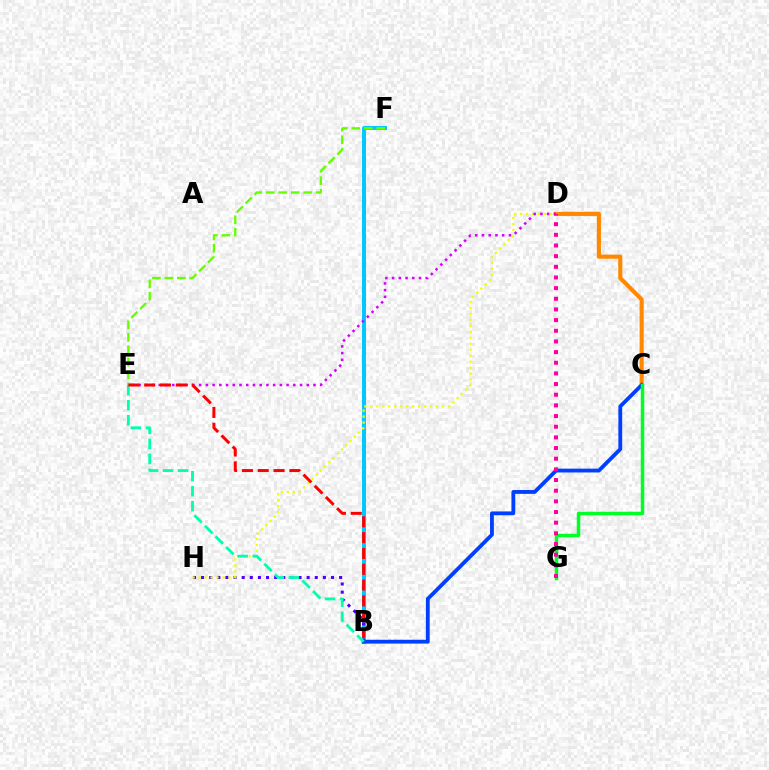{('B', 'F'): [{'color': '#00c7ff', 'line_style': 'solid', 'thickness': 2.85}], ('C', 'D'): [{'color': '#ff8800', 'line_style': 'solid', 'thickness': 2.97}], ('B', 'H'): [{'color': '#4f00ff', 'line_style': 'dotted', 'thickness': 2.21}], ('B', 'C'): [{'color': '#003fff', 'line_style': 'solid', 'thickness': 2.75}], ('D', 'H'): [{'color': '#eeff00', 'line_style': 'dotted', 'thickness': 1.62}], ('D', 'E'): [{'color': '#d600ff', 'line_style': 'dotted', 'thickness': 1.83}], ('E', 'F'): [{'color': '#66ff00', 'line_style': 'dashed', 'thickness': 1.69}], ('C', 'G'): [{'color': '#00ff27', 'line_style': 'solid', 'thickness': 2.52}], ('B', 'E'): [{'color': '#00ffaf', 'line_style': 'dashed', 'thickness': 2.04}, {'color': '#ff0000', 'line_style': 'dashed', 'thickness': 2.15}], ('D', 'G'): [{'color': '#ff00a0', 'line_style': 'dotted', 'thickness': 2.9}]}